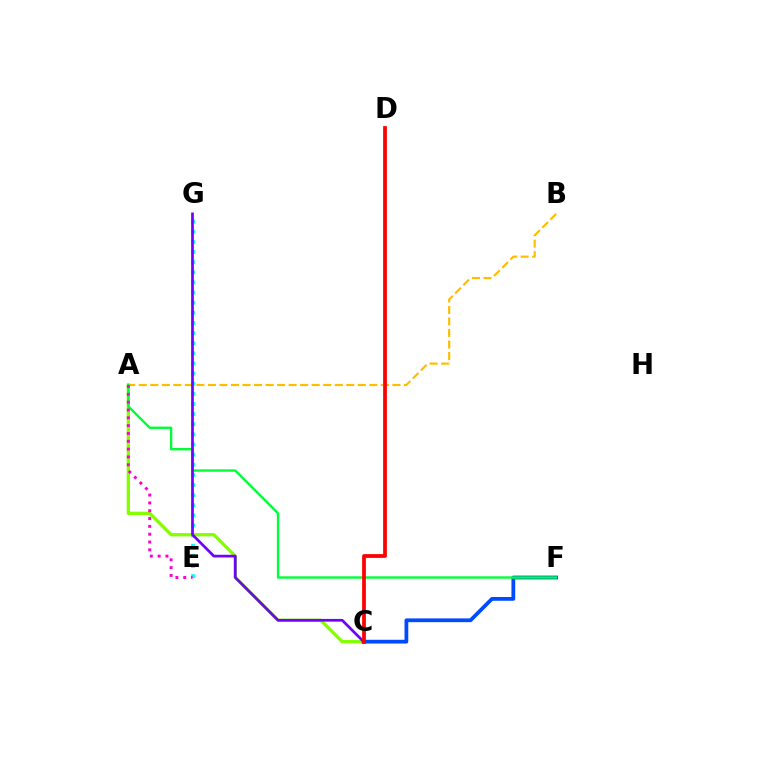{('E', 'G'): [{'color': '#00fff6', 'line_style': 'dotted', 'thickness': 2.75}], ('A', 'B'): [{'color': '#ffbd00', 'line_style': 'dashed', 'thickness': 1.57}], ('A', 'C'): [{'color': '#84ff00', 'line_style': 'solid', 'thickness': 2.37}], ('C', 'F'): [{'color': '#004bff', 'line_style': 'solid', 'thickness': 2.71}], ('A', 'F'): [{'color': '#00ff39', 'line_style': 'solid', 'thickness': 1.73}], ('A', 'E'): [{'color': '#ff00cf', 'line_style': 'dotted', 'thickness': 2.13}], ('C', 'G'): [{'color': '#7200ff', 'line_style': 'solid', 'thickness': 1.96}], ('C', 'D'): [{'color': '#ff0000', 'line_style': 'solid', 'thickness': 2.7}]}